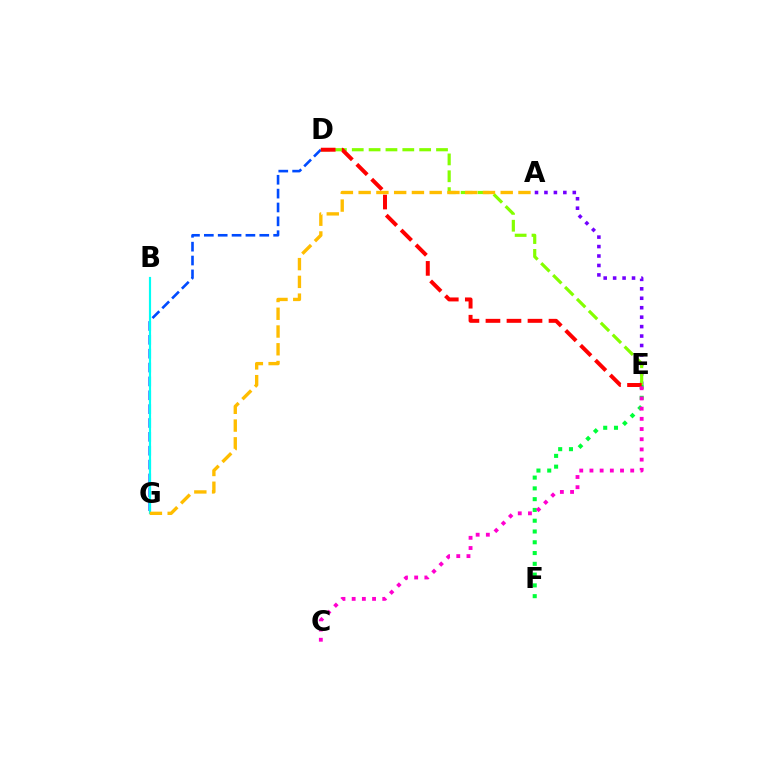{('A', 'E'): [{'color': '#7200ff', 'line_style': 'dotted', 'thickness': 2.57}], ('D', 'E'): [{'color': '#84ff00', 'line_style': 'dashed', 'thickness': 2.29}, {'color': '#ff0000', 'line_style': 'dashed', 'thickness': 2.86}], ('D', 'G'): [{'color': '#004bff', 'line_style': 'dashed', 'thickness': 1.88}], ('B', 'G'): [{'color': '#00fff6', 'line_style': 'solid', 'thickness': 1.56}], ('E', 'F'): [{'color': '#00ff39', 'line_style': 'dotted', 'thickness': 2.93}], ('A', 'G'): [{'color': '#ffbd00', 'line_style': 'dashed', 'thickness': 2.41}], ('C', 'E'): [{'color': '#ff00cf', 'line_style': 'dotted', 'thickness': 2.77}]}